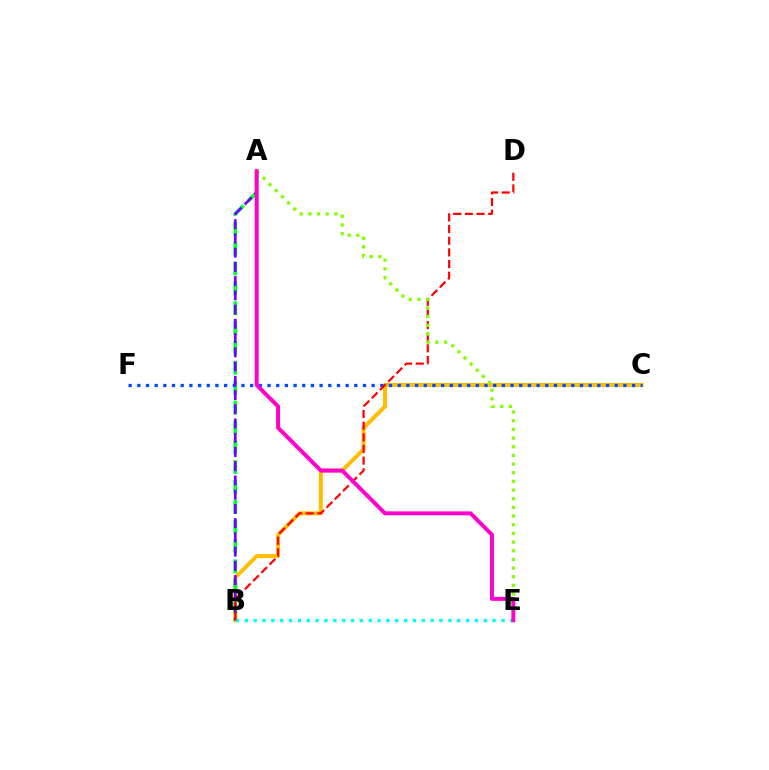{('B', 'C'): [{'color': '#ffbd00', 'line_style': 'solid', 'thickness': 2.87}], ('A', 'B'): [{'color': '#00ff39', 'line_style': 'dashed', 'thickness': 2.7}, {'color': '#7200ff', 'line_style': 'dashed', 'thickness': 1.93}], ('C', 'F'): [{'color': '#004bff', 'line_style': 'dotted', 'thickness': 2.36}], ('B', 'E'): [{'color': '#00fff6', 'line_style': 'dotted', 'thickness': 2.4}], ('B', 'D'): [{'color': '#ff0000', 'line_style': 'dashed', 'thickness': 1.58}], ('A', 'E'): [{'color': '#84ff00', 'line_style': 'dotted', 'thickness': 2.35}, {'color': '#ff00cf', 'line_style': 'solid', 'thickness': 2.84}]}